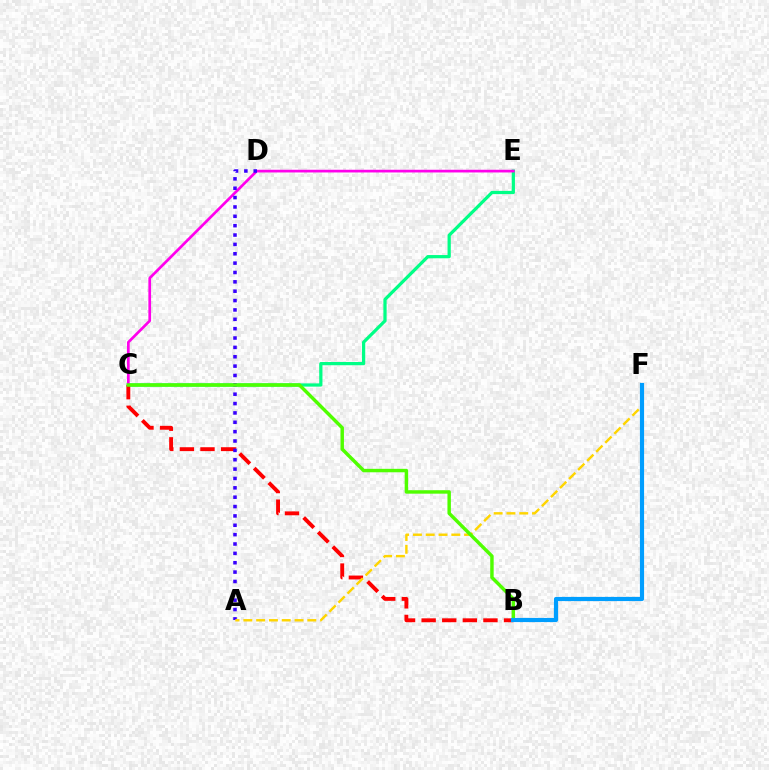{('C', 'E'): [{'color': '#00ff86', 'line_style': 'solid', 'thickness': 2.33}, {'color': '#ff00ed', 'line_style': 'solid', 'thickness': 1.94}], ('B', 'C'): [{'color': '#ff0000', 'line_style': 'dashed', 'thickness': 2.8}, {'color': '#4fff00', 'line_style': 'solid', 'thickness': 2.48}], ('A', 'D'): [{'color': '#3700ff', 'line_style': 'dotted', 'thickness': 2.54}], ('A', 'F'): [{'color': '#ffd500', 'line_style': 'dashed', 'thickness': 1.74}], ('B', 'F'): [{'color': '#009eff', 'line_style': 'solid', 'thickness': 2.99}]}